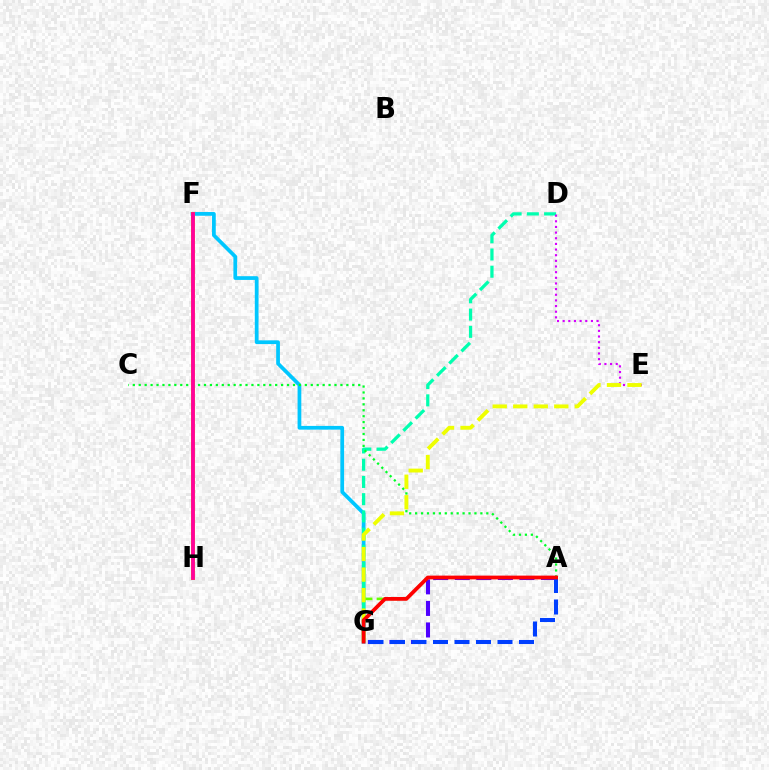{('F', 'G'): [{'color': '#00c7ff', 'line_style': 'solid', 'thickness': 2.69}], ('F', 'H'): [{'color': '#ff8800', 'line_style': 'solid', 'thickness': 2.88}, {'color': '#ff00a0', 'line_style': 'solid', 'thickness': 2.63}], ('A', 'G'): [{'color': '#66ff00', 'line_style': 'dashed', 'thickness': 1.89}, {'color': '#4f00ff', 'line_style': 'dashed', 'thickness': 2.93}, {'color': '#003fff', 'line_style': 'dashed', 'thickness': 2.92}, {'color': '#ff0000', 'line_style': 'solid', 'thickness': 2.7}], ('D', 'G'): [{'color': '#00ffaf', 'line_style': 'dashed', 'thickness': 2.34}], ('D', 'E'): [{'color': '#d600ff', 'line_style': 'dotted', 'thickness': 1.54}], ('A', 'C'): [{'color': '#00ff27', 'line_style': 'dotted', 'thickness': 1.61}], ('E', 'G'): [{'color': '#eeff00', 'line_style': 'dashed', 'thickness': 2.79}]}